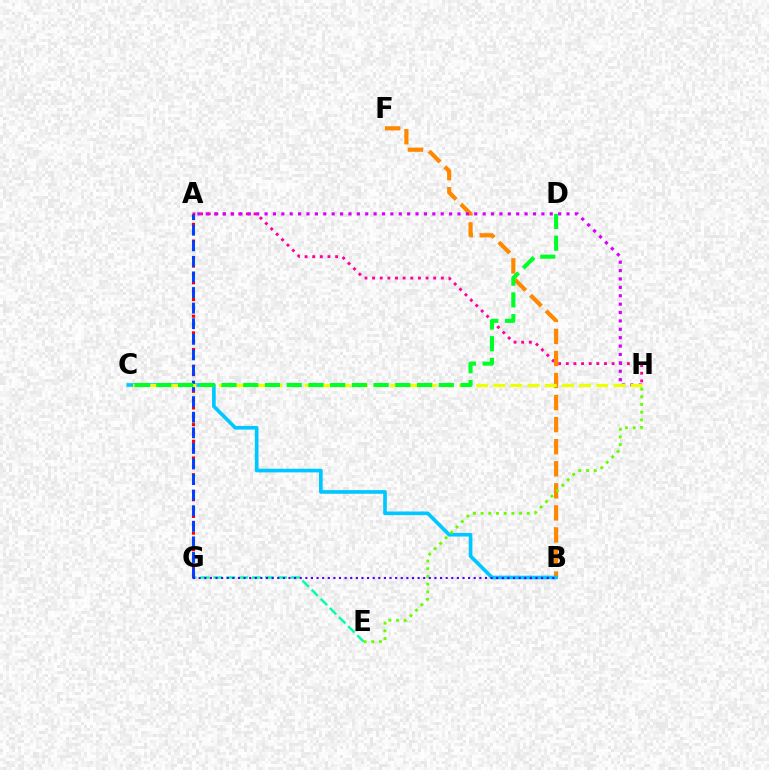{('E', 'G'): [{'color': '#00ffaf', 'line_style': 'dashed', 'thickness': 1.75}], ('A', 'H'): [{'color': '#ff00a0', 'line_style': 'dotted', 'thickness': 2.08}, {'color': '#d600ff', 'line_style': 'dotted', 'thickness': 2.28}], ('B', 'F'): [{'color': '#ff8800', 'line_style': 'dashed', 'thickness': 3.0}], ('B', 'C'): [{'color': '#00c7ff', 'line_style': 'solid', 'thickness': 2.63}], ('E', 'H'): [{'color': '#66ff00', 'line_style': 'dotted', 'thickness': 2.09}], ('A', 'G'): [{'color': '#ff0000', 'line_style': 'dotted', 'thickness': 2.27}, {'color': '#003fff', 'line_style': 'dashed', 'thickness': 2.12}], ('C', 'H'): [{'color': '#eeff00', 'line_style': 'dashed', 'thickness': 2.33}], ('B', 'G'): [{'color': '#4f00ff', 'line_style': 'dotted', 'thickness': 1.53}], ('C', 'D'): [{'color': '#00ff27', 'line_style': 'dashed', 'thickness': 2.95}]}